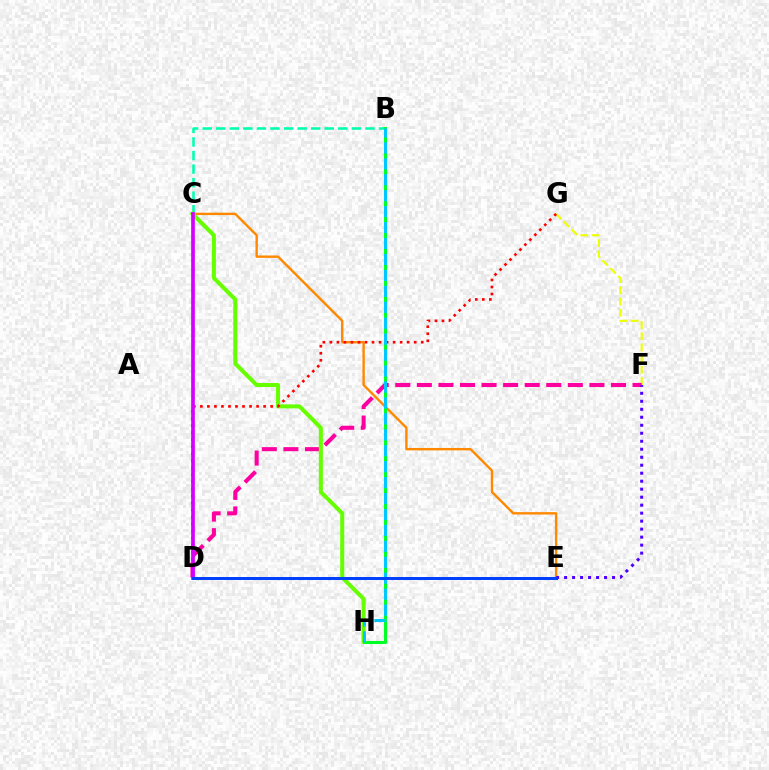{('F', 'G'): [{'color': '#eeff00', 'line_style': 'dashed', 'thickness': 1.52}], ('C', 'E'): [{'color': '#ff8800', 'line_style': 'solid', 'thickness': 1.72}], ('D', 'F'): [{'color': '#ff00a0', 'line_style': 'dashed', 'thickness': 2.93}], ('B', 'C'): [{'color': '#00ffaf', 'line_style': 'dashed', 'thickness': 1.84}], ('E', 'F'): [{'color': '#4f00ff', 'line_style': 'dotted', 'thickness': 2.17}], ('C', 'H'): [{'color': '#66ff00', 'line_style': 'solid', 'thickness': 2.89}], ('B', 'H'): [{'color': '#00ff27', 'line_style': 'solid', 'thickness': 2.2}, {'color': '#00c7ff', 'line_style': 'dashed', 'thickness': 2.17}], ('D', 'G'): [{'color': '#ff0000', 'line_style': 'dotted', 'thickness': 1.91}], ('C', 'D'): [{'color': '#d600ff', 'line_style': 'solid', 'thickness': 2.66}], ('D', 'E'): [{'color': '#003fff', 'line_style': 'solid', 'thickness': 2.15}]}